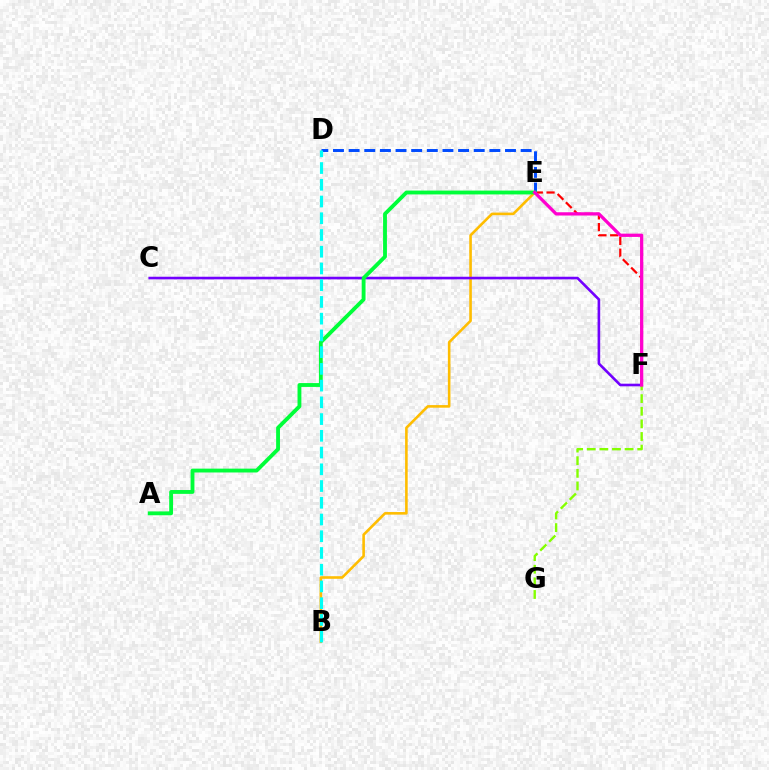{('E', 'F'): [{'color': '#ff0000', 'line_style': 'dashed', 'thickness': 1.59}, {'color': '#ff00cf', 'line_style': 'solid', 'thickness': 2.35}], ('D', 'E'): [{'color': '#004bff', 'line_style': 'dashed', 'thickness': 2.12}], ('B', 'E'): [{'color': '#ffbd00', 'line_style': 'solid', 'thickness': 1.87}], ('C', 'F'): [{'color': '#7200ff', 'line_style': 'solid', 'thickness': 1.89}], ('F', 'G'): [{'color': '#84ff00', 'line_style': 'dashed', 'thickness': 1.72}], ('A', 'E'): [{'color': '#00ff39', 'line_style': 'solid', 'thickness': 2.77}], ('B', 'D'): [{'color': '#00fff6', 'line_style': 'dashed', 'thickness': 2.27}]}